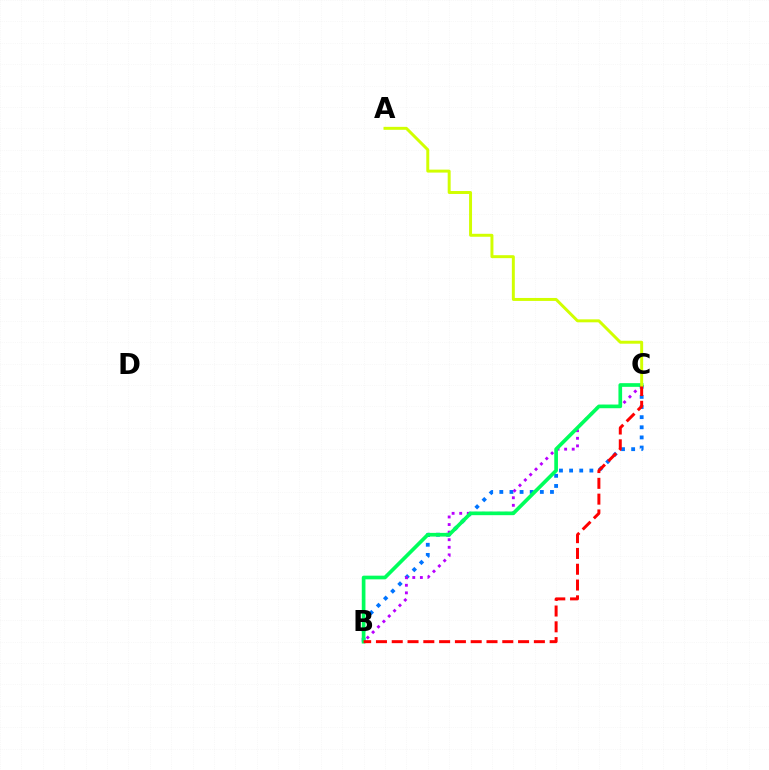{('B', 'C'): [{'color': '#0074ff', 'line_style': 'dotted', 'thickness': 2.75}, {'color': '#b900ff', 'line_style': 'dotted', 'thickness': 2.06}, {'color': '#00ff5c', 'line_style': 'solid', 'thickness': 2.65}, {'color': '#ff0000', 'line_style': 'dashed', 'thickness': 2.15}], ('A', 'C'): [{'color': '#d1ff00', 'line_style': 'solid', 'thickness': 2.13}]}